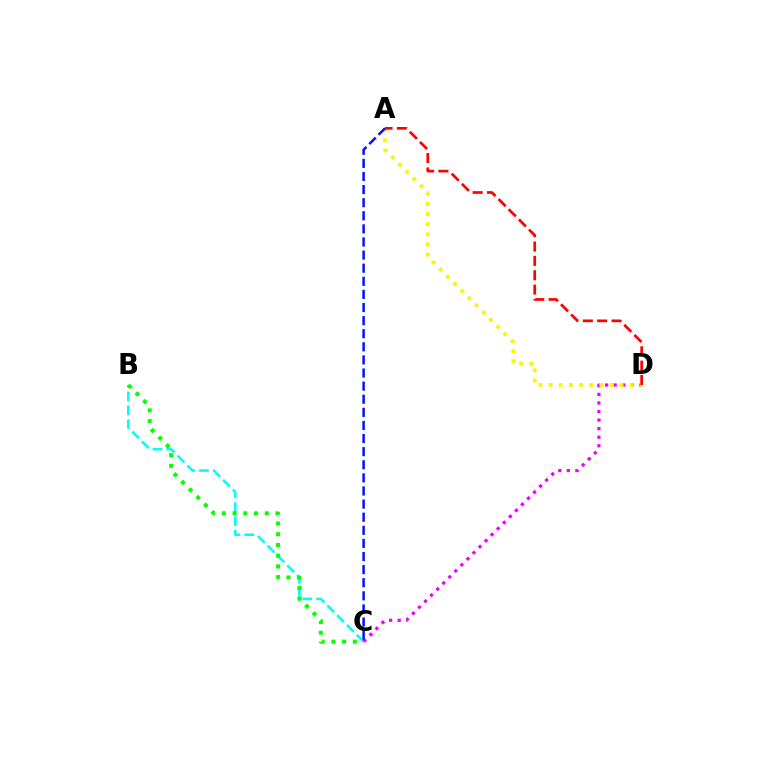{('B', 'C'): [{'color': '#00fff6', 'line_style': 'dashed', 'thickness': 1.88}, {'color': '#08ff00', 'line_style': 'dotted', 'thickness': 2.92}], ('C', 'D'): [{'color': '#ee00ff', 'line_style': 'dotted', 'thickness': 2.33}], ('A', 'D'): [{'color': '#fcf500', 'line_style': 'dotted', 'thickness': 2.76}, {'color': '#ff0000', 'line_style': 'dashed', 'thickness': 1.95}], ('A', 'C'): [{'color': '#0010ff', 'line_style': 'dashed', 'thickness': 1.78}]}